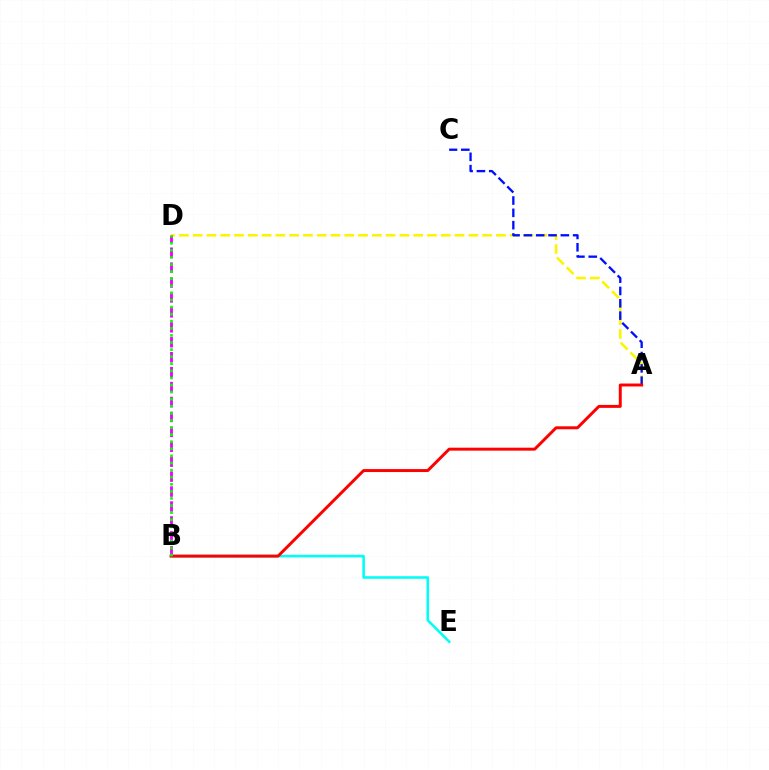{('A', 'D'): [{'color': '#fcf500', 'line_style': 'dashed', 'thickness': 1.87}], ('B', 'D'): [{'color': '#ee00ff', 'line_style': 'dashed', 'thickness': 2.03}, {'color': '#08ff00', 'line_style': 'dotted', 'thickness': 1.93}], ('A', 'C'): [{'color': '#0010ff', 'line_style': 'dashed', 'thickness': 1.67}], ('B', 'E'): [{'color': '#00fff6', 'line_style': 'solid', 'thickness': 1.86}], ('A', 'B'): [{'color': '#ff0000', 'line_style': 'solid', 'thickness': 2.13}]}